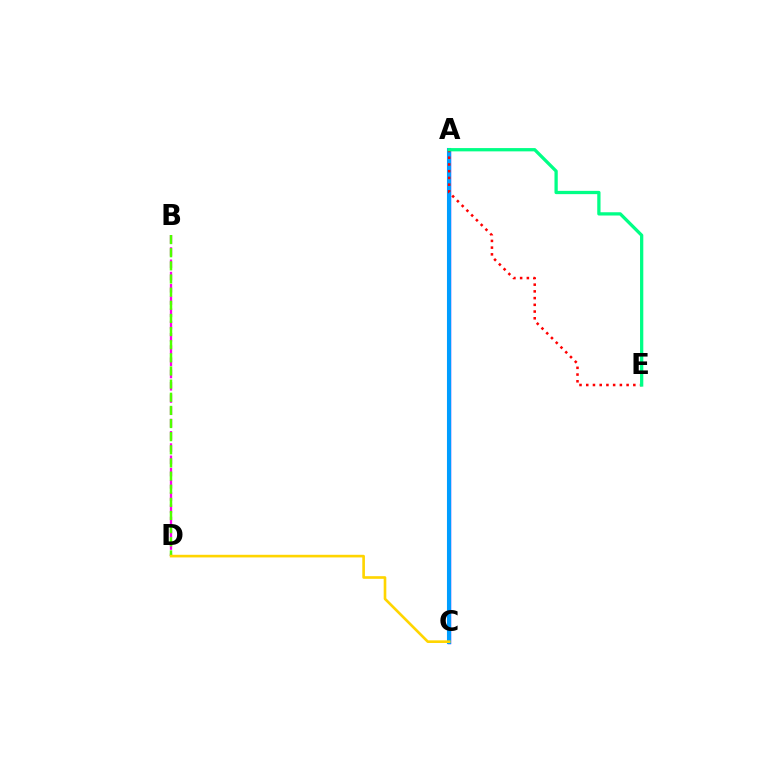{('B', 'D'): [{'color': '#ff00ed', 'line_style': 'dashed', 'thickness': 1.66}, {'color': '#4fff00', 'line_style': 'dashed', 'thickness': 1.78}], ('A', 'C'): [{'color': '#3700ff', 'line_style': 'solid', 'thickness': 2.43}, {'color': '#009eff', 'line_style': 'solid', 'thickness': 2.93}], ('A', 'E'): [{'color': '#ff0000', 'line_style': 'dotted', 'thickness': 1.83}, {'color': '#00ff86', 'line_style': 'solid', 'thickness': 2.36}], ('C', 'D'): [{'color': '#ffd500', 'line_style': 'solid', 'thickness': 1.9}]}